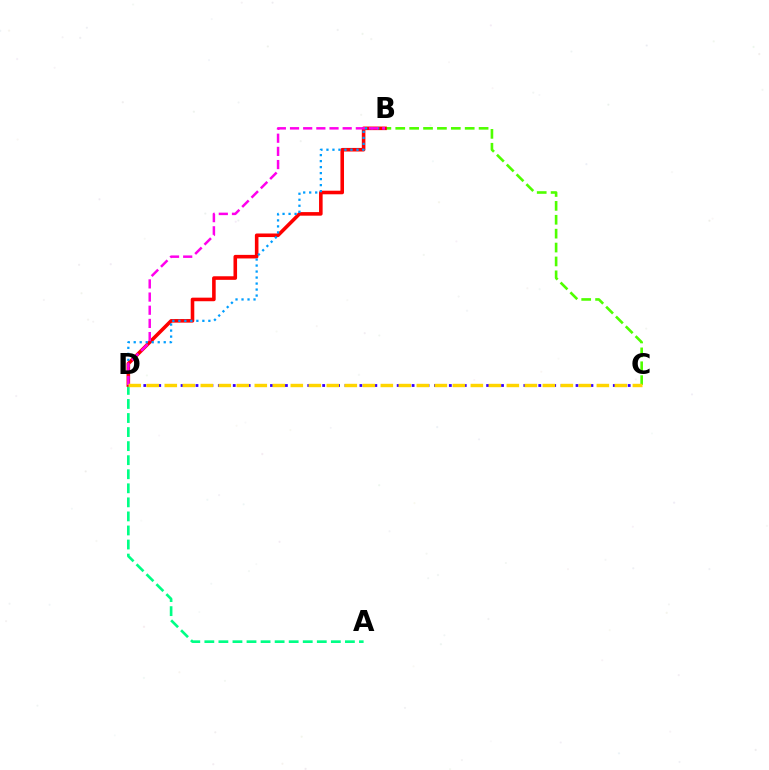{('A', 'D'): [{'color': '#00ff86', 'line_style': 'dashed', 'thickness': 1.91}], ('B', 'C'): [{'color': '#4fff00', 'line_style': 'dashed', 'thickness': 1.89}], ('B', 'D'): [{'color': '#ff0000', 'line_style': 'solid', 'thickness': 2.58}, {'color': '#009eff', 'line_style': 'dotted', 'thickness': 1.63}, {'color': '#ff00ed', 'line_style': 'dashed', 'thickness': 1.79}], ('C', 'D'): [{'color': '#3700ff', 'line_style': 'dotted', 'thickness': 2.02}, {'color': '#ffd500', 'line_style': 'dashed', 'thickness': 2.45}]}